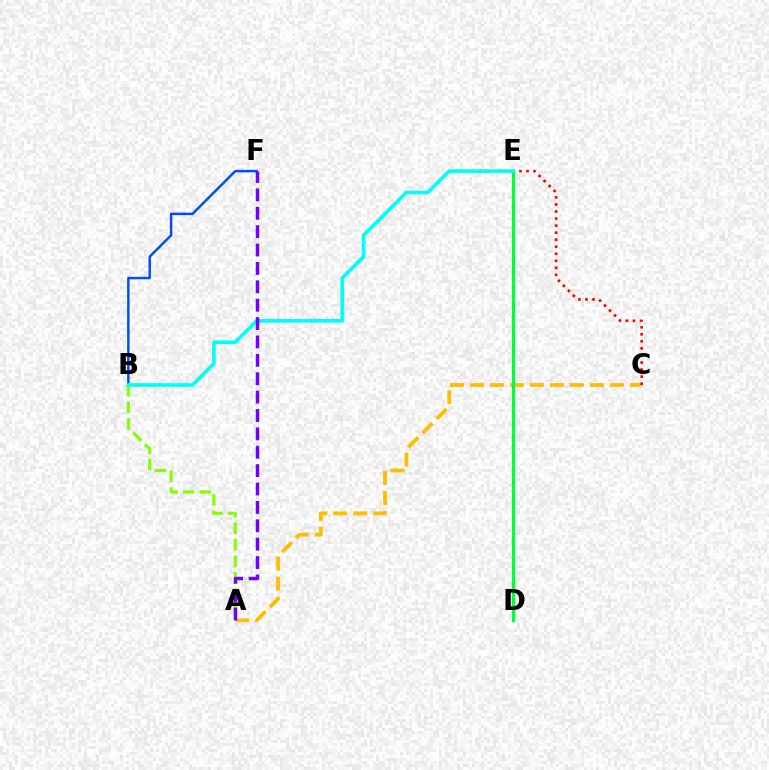{('D', 'E'): [{'color': '#ff00cf', 'line_style': 'dashed', 'thickness': 2.07}, {'color': '#00ff39', 'line_style': 'solid', 'thickness': 2.35}], ('B', 'F'): [{'color': '#004bff', 'line_style': 'solid', 'thickness': 1.76}], ('A', 'B'): [{'color': '#84ff00', 'line_style': 'dashed', 'thickness': 2.25}], ('A', 'C'): [{'color': '#ffbd00', 'line_style': 'dashed', 'thickness': 2.72}], ('C', 'E'): [{'color': '#ff0000', 'line_style': 'dotted', 'thickness': 1.92}], ('B', 'E'): [{'color': '#00fff6', 'line_style': 'solid', 'thickness': 2.63}], ('A', 'F'): [{'color': '#7200ff', 'line_style': 'dashed', 'thickness': 2.5}]}